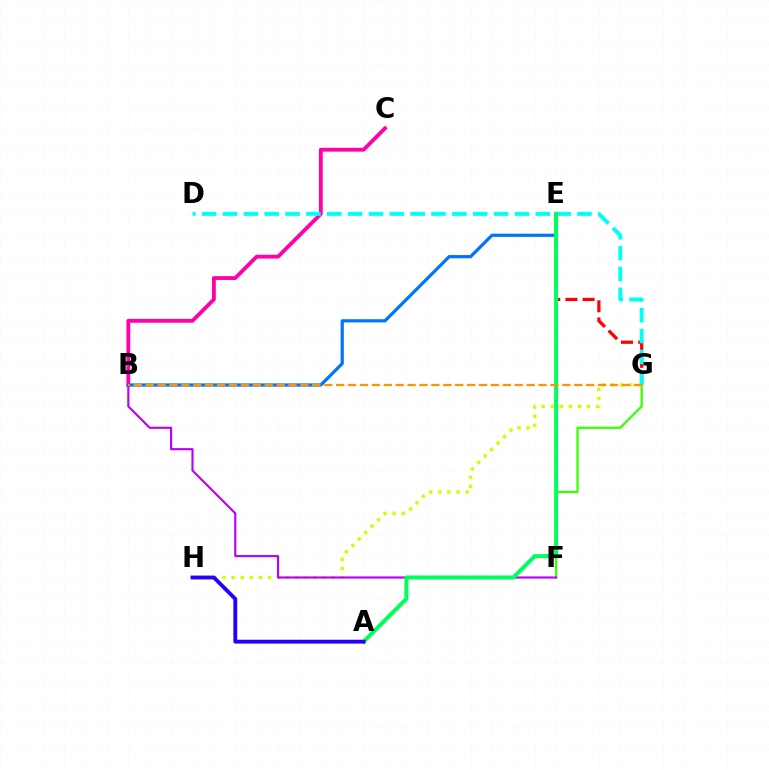{('F', 'G'): [{'color': '#3dff00', 'line_style': 'solid', 'thickness': 1.65}], ('B', 'C'): [{'color': '#ff00ac', 'line_style': 'solid', 'thickness': 2.76}], ('E', 'G'): [{'color': '#ff0000', 'line_style': 'dashed', 'thickness': 2.33}], ('B', 'E'): [{'color': '#0074ff', 'line_style': 'solid', 'thickness': 2.32}], ('G', 'H'): [{'color': '#d1ff00', 'line_style': 'dotted', 'thickness': 2.47}], ('B', 'F'): [{'color': '#b900ff', 'line_style': 'solid', 'thickness': 1.55}], ('D', 'G'): [{'color': '#00fff6', 'line_style': 'dashed', 'thickness': 2.83}], ('A', 'E'): [{'color': '#00ff5c', 'line_style': 'solid', 'thickness': 2.9}], ('B', 'G'): [{'color': '#ff9400', 'line_style': 'dashed', 'thickness': 1.62}], ('A', 'H'): [{'color': '#2500ff', 'line_style': 'solid', 'thickness': 2.77}]}